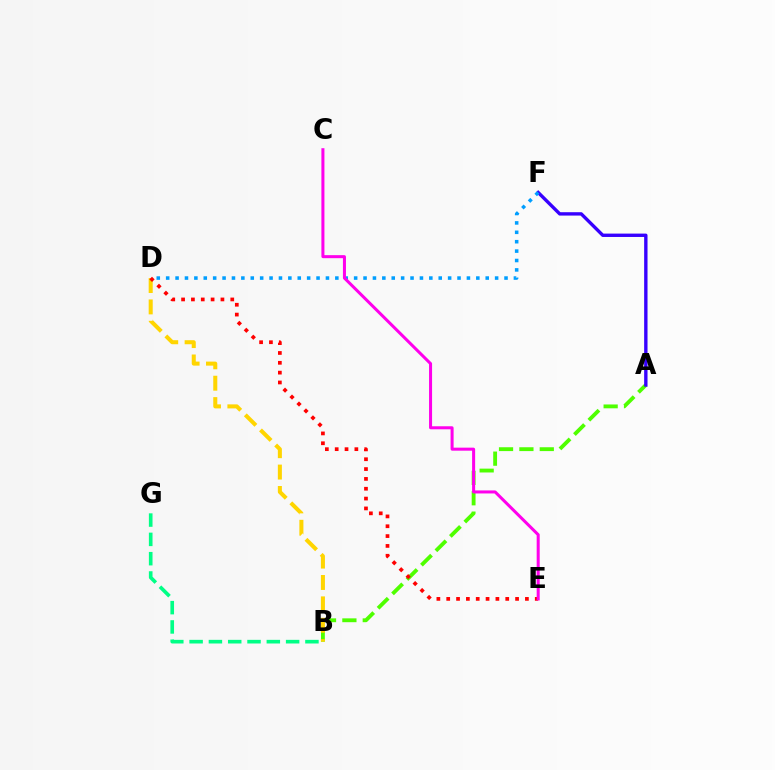{('A', 'B'): [{'color': '#4fff00', 'line_style': 'dashed', 'thickness': 2.77}], ('B', 'D'): [{'color': '#ffd500', 'line_style': 'dashed', 'thickness': 2.91}], ('D', 'E'): [{'color': '#ff0000', 'line_style': 'dotted', 'thickness': 2.67}], ('B', 'G'): [{'color': '#00ff86', 'line_style': 'dashed', 'thickness': 2.62}], ('A', 'F'): [{'color': '#3700ff', 'line_style': 'solid', 'thickness': 2.43}], ('D', 'F'): [{'color': '#009eff', 'line_style': 'dotted', 'thickness': 2.55}], ('C', 'E'): [{'color': '#ff00ed', 'line_style': 'solid', 'thickness': 2.18}]}